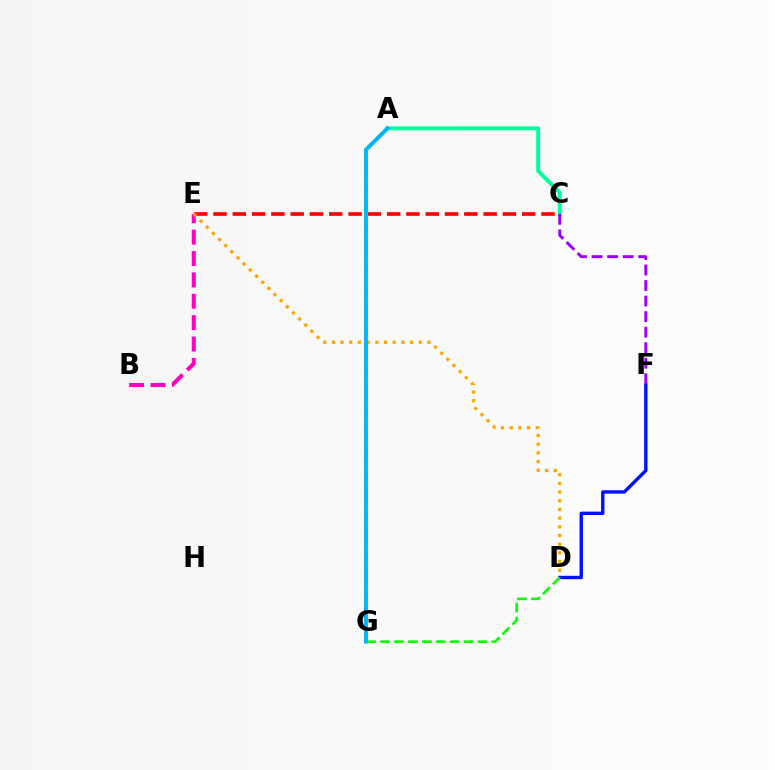{('A', 'G'): [{'color': '#b3ff00', 'line_style': 'dashed', 'thickness': 2.78}, {'color': '#00b5ff', 'line_style': 'solid', 'thickness': 2.8}], ('A', 'C'): [{'color': '#00ff9d', 'line_style': 'solid', 'thickness': 2.85}], ('D', 'F'): [{'color': '#0010ff', 'line_style': 'solid', 'thickness': 2.44}], ('C', 'E'): [{'color': '#ff0000', 'line_style': 'dashed', 'thickness': 2.62}], ('B', 'E'): [{'color': '#ff00bd', 'line_style': 'dashed', 'thickness': 2.9}], ('D', 'G'): [{'color': '#08ff00', 'line_style': 'dashed', 'thickness': 1.89}], ('D', 'E'): [{'color': '#ffa500', 'line_style': 'dotted', 'thickness': 2.36}], ('C', 'F'): [{'color': '#9b00ff', 'line_style': 'dashed', 'thickness': 2.11}]}